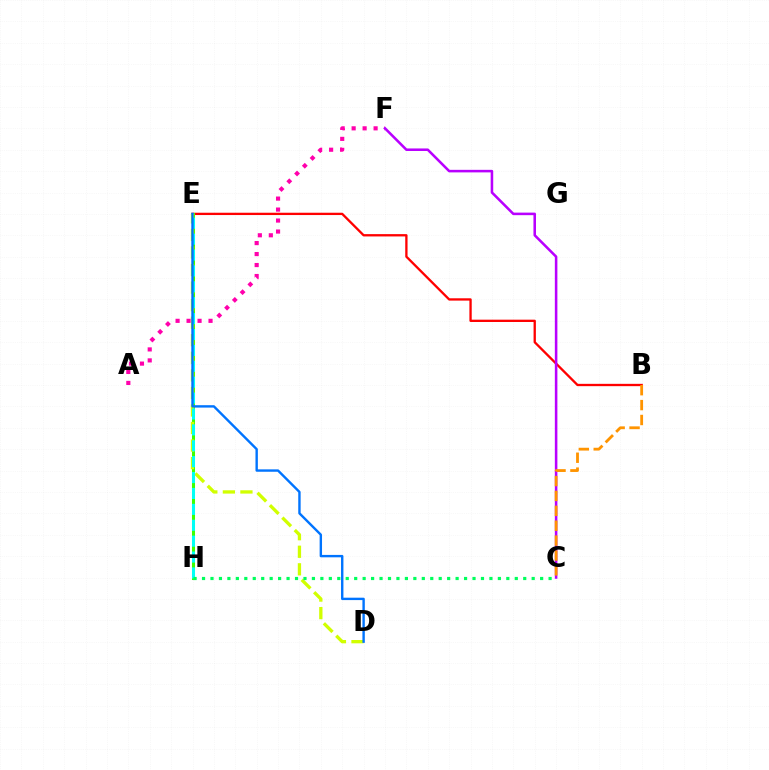{('B', 'E'): [{'color': '#ff0000', 'line_style': 'solid', 'thickness': 1.67}], ('E', 'H'): [{'color': '#2500ff', 'line_style': 'dotted', 'thickness': 1.82}, {'color': '#3dff00', 'line_style': 'solid', 'thickness': 2.19}, {'color': '#00fff6', 'line_style': 'dashed', 'thickness': 2.16}], ('D', 'E'): [{'color': '#d1ff00', 'line_style': 'dashed', 'thickness': 2.38}, {'color': '#0074ff', 'line_style': 'solid', 'thickness': 1.72}], ('A', 'F'): [{'color': '#ff00ac', 'line_style': 'dotted', 'thickness': 2.98}], ('C', 'F'): [{'color': '#b900ff', 'line_style': 'solid', 'thickness': 1.84}], ('C', 'H'): [{'color': '#00ff5c', 'line_style': 'dotted', 'thickness': 2.3}], ('B', 'C'): [{'color': '#ff9400', 'line_style': 'dashed', 'thickness': 2.02}]}